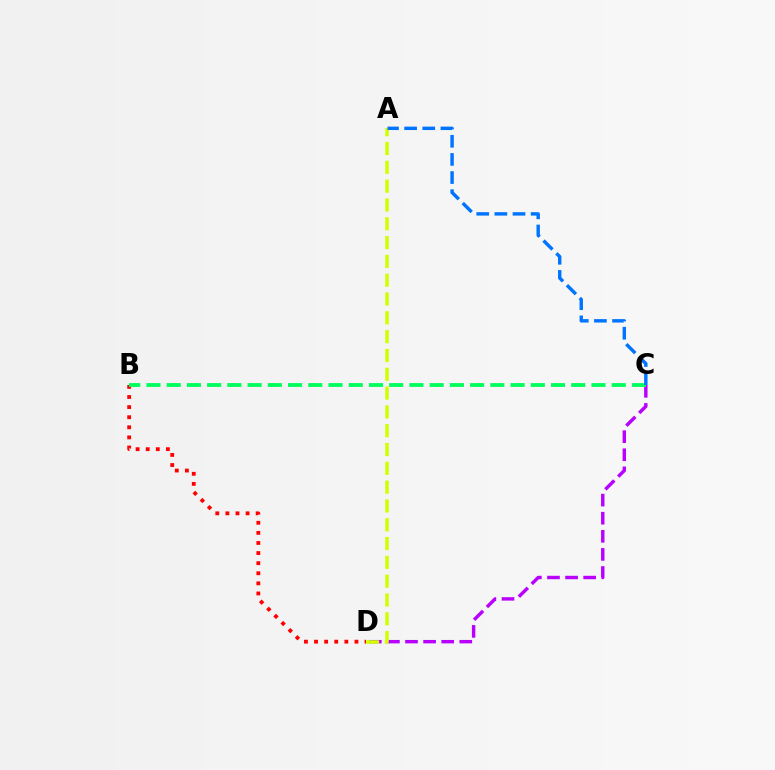{('B', 'D'): [{'color': '#ff0000', 'line_style': 'dotted', 'thickness': 2.74}], ('C', 'D'): [{'color': '#b900ff', 'line_style': 'dashed', 'thickness': 2.46}], ('B', 'C'): [{'color': '#00ff5c', 'line_style': 'dashed', 'thickness': 2.75}], ('A', 'D'): [{'color': '#d1ff00', 'line_style': 'dashed', 'thickness': 2.56}], ('A', 'C'): [{'color': '#0074ff', 'line_style': 'dashed', 'thickness': 2.46}]}